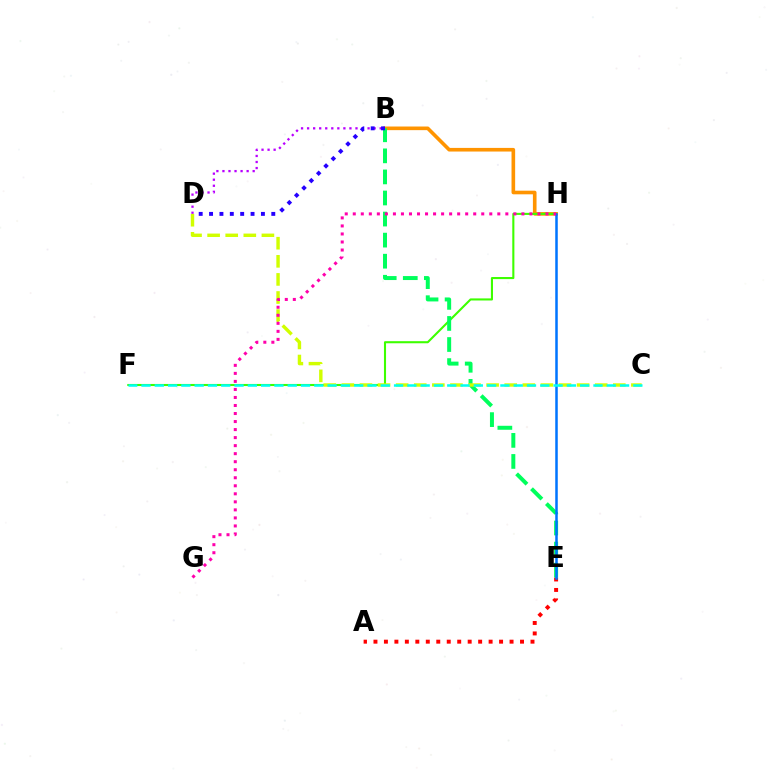{('B', 'H'): [{'color': '#ff9400', 'line_style': 'solid', 'thickness': 2.61}], ('A', 'E'): [{'color': '#ff0000', 'line_style': 'dotted', 'thickness': 2.84}], ('F', 'H'): [{'color': '#3dff00', 'line_style': 'solid', 'thickness': 1.51}], ('B', 'E'): [{'color': '#00ff5c', 'line_style': 'dashed', 'thickness': 2.86}], ('E', 'H'): [{'color': '#0074ff', 'line_style': 'solid', 'thickness': 1.82}], ('B', 'D'): [{'color': '#b900ff', 'line_style': 'dotted', 'thickness': 1.64}, {'color': '#2500ff', 'line_style': 'dotted', 'thickness': 2.82}], ('C', 'D'): [{'color': '#d1ff00', 'line_style': 'dashed', 'thickness': 2.46}], ('C', 'F'): [{'color': '#00fff6', 'line_style': 'dashed', 'thickness': 1.81}], ('G', 'H'): [{'color': '#ff00ac', 'line_style': 'dotted', 'thickness': 2.18}]}